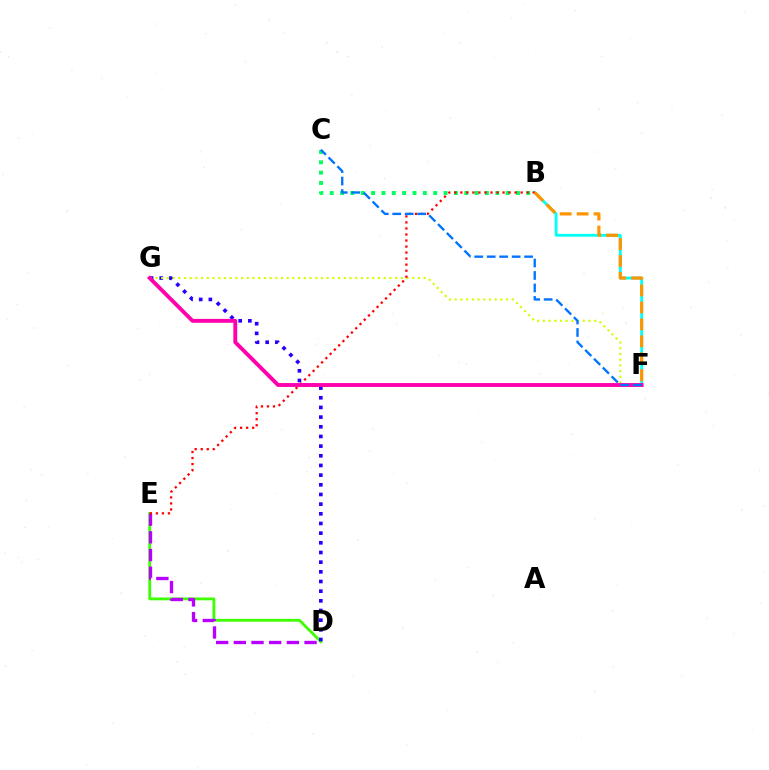{('B', 'C'): [{'color': '#00ff5c', 'line_style': 'dotted', 'thickness': 2.81}], ('D', 'E'): [{'color': '#3dff00', 'line_style': 'solid', 'thickness': 2.03}, {'color': '#b900ff', 'line_style': 'dashed', 'thickness': 2.4}], ('B', 'F'): [{'color': '#00fff6', 'line_style': 'solid', 'thickness': 2.05}, {'color': '#ff9400', 'line_style': 'dashed', 'thickness': 2.3}], ('D', 'G'): [{'color': '#2500ff', 'line_style': 'dotted', 'thickness': 2.63}], ('F', 'G'): [{'color': '#d1ff00', 'line_style': 'dotted', 'thickness': 1.55}, {'color': '#ff00ac', 'line_style': 'solid', 'thickness': 2.79}], ('B', 'E'): [{'color': '#ff0000', 'line_style': 'dotted', 'thickness': 1.64}], ('C', 'F'): [{'color': '#0074ff', 'line_style': 'dashed', 'thickness': 1.69}]}